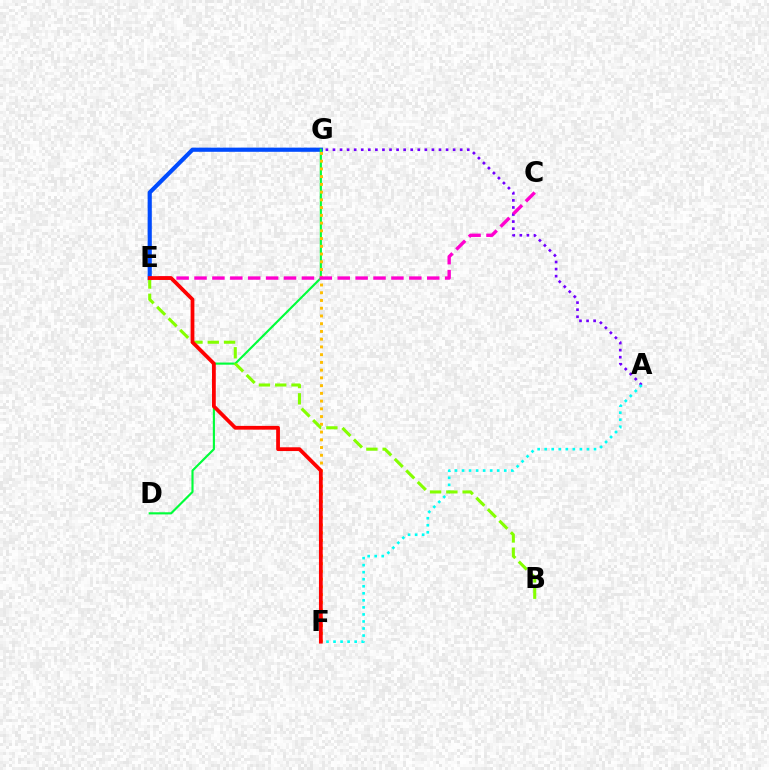{('E', 'G'): [{'color': '#004bff', 'line_style': 'solid', 'thickness': 3.0}], ('A', 'G'): [{'color': '#7200ff', 'line_style': 'dotted', 'thickness': 1.92}], ('D', 'G'): [{'color': '#00ff39', 'line_style': 'solid', 'thickness': 1.54}], ('A', 'F'): [{'color': '#00fff6', 'line_style': 'dotted', 'thickness': 1.91}], ('F', 'G'): [{'color': '#ffbd00', 'line_style': 'dotted', 'thickness': 2.1}], ('C', 'E'): [{'color': '#ff00cf', 'line_style': 'dashed', 'thickness': 2.43}], ('B', 'E'): [{'color': '#84ff00', 'line_style': 'dashed', 'thickness': 2.21}], ('E', 'F'): [{'color': '#ff0000', 'line_style': 'solid', 'thickness': 2.71}]}